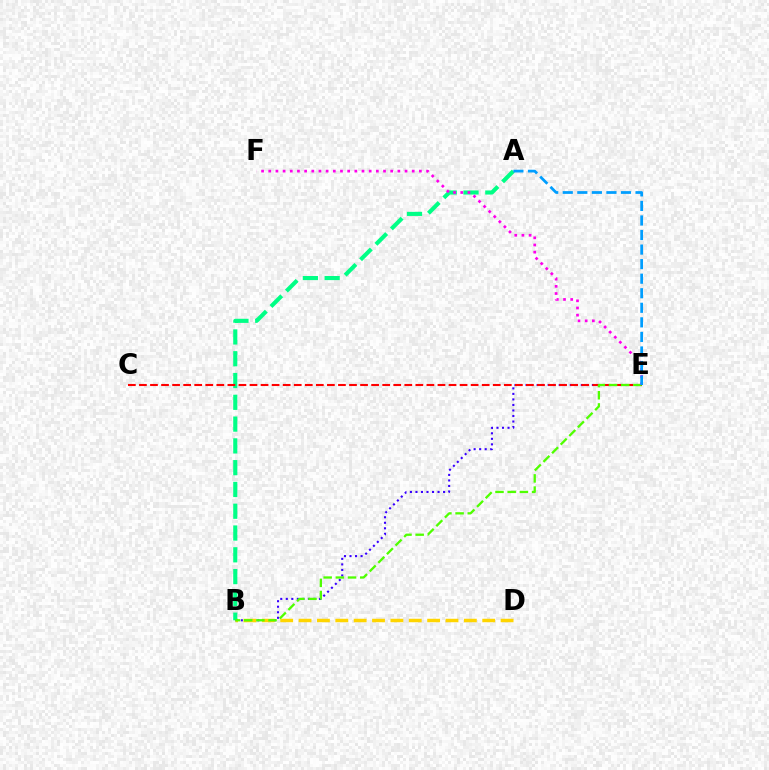{('B', 'E'): [{'color': '#3700ff', 'line_style': 'dotted', 'thickness': 1.5}, {'color': '#4fff00', 'line_style': 'dashed', 'thickness': 1.66}], ('B', 'D'): [{'color': '#ffd500', 'line_style': 'dashed', 'thickness': 2.5}], ('A', 'B'): [{'color': '#00ff86', 'line_style': 'dashed', 'thickness': 2.96}], ('C', 'E'): [{'color': '#ff0000', 'line_style': 'dashed', 'thickness': 1.5}], ('E', 'F'): [{'color': '#ff00ed', 'line_style': 'dotted', 'thickness': 1.95}], ('A', 'E'): [{'color': '#009eff', 'line_style': 'dashed', 'thickness': 1.98}]}